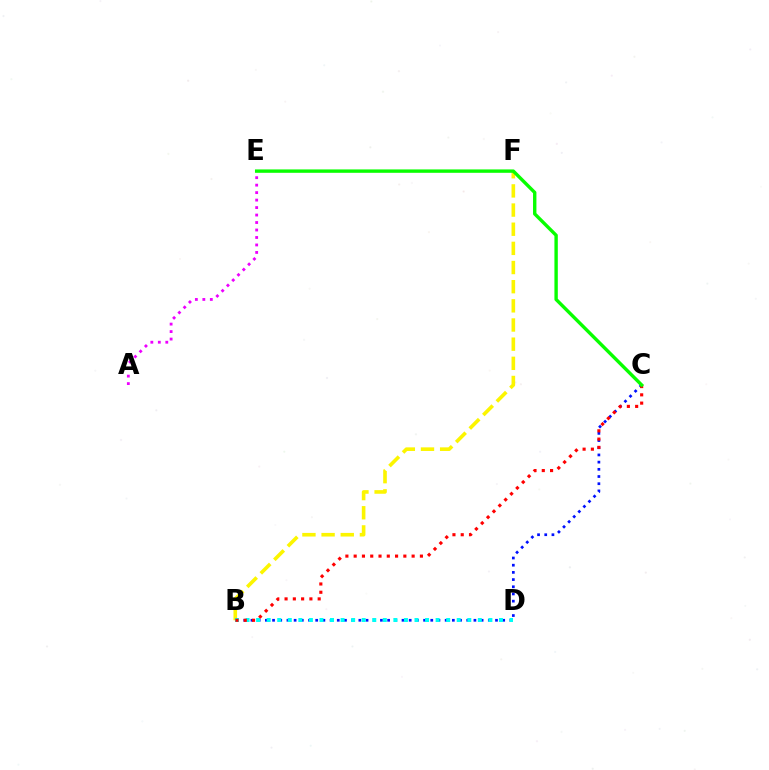{('A', 'E'): [{'color': '#ee00ff', 'line_style': 'dotted', 'thickness': 2.03}], ('B', 'C'): [{'color': '#0010ff', 'line_style': 'dotted', 'thickness': 1.95}, {'color': '#ff0000', 'line_style': 'dotted', 'thickness': 2.25}], ('B', 'F'): [{'color': '#fcf500', 'line_style': 'dashed', 'thickness': 2.6}], ('B', 'D'): [{'color': '#00fff6', 'line_style': 'dotted', 'thickness': 2.87}], ('C', 'E'): [{'color': '#08ff00', 'line_style': 'solid', 'thickness': 2.44}]}